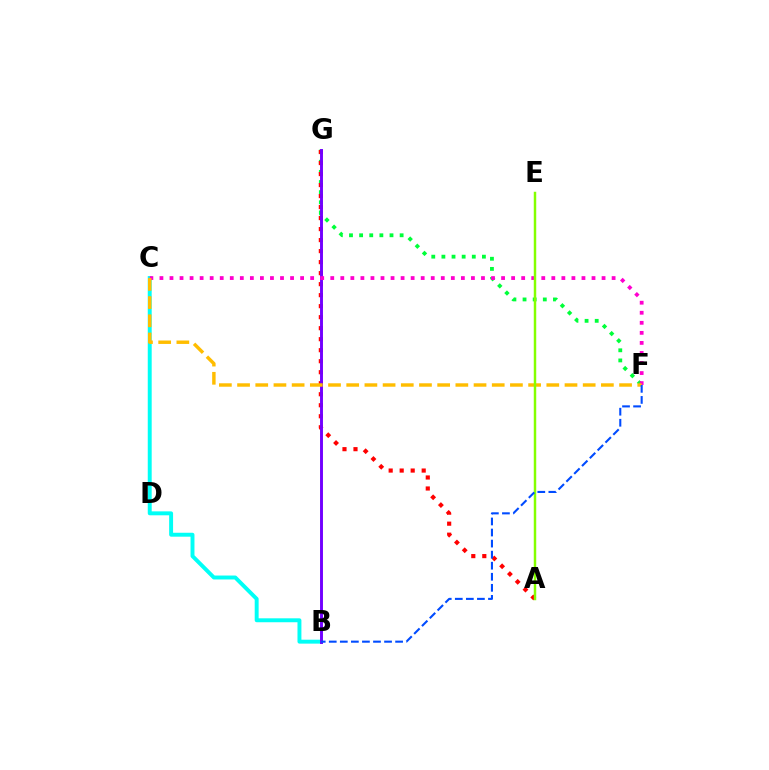{('F', 'G'): [{'color': '#00ff39', 'line_style': 'dotted', 'thickness': 2.75}], ('B', 'C'): [{'color': '#00fff6', 'line_style': 'solid', 'thickness': 2.83}], ('A', 'G'): [{'color': '#ff0000', 'line_style': 'dotted', 'thickness': 2.99}], ('B', 'G'): [{'color': '#7200ff', 'line_style': 'solid', 'thickness': 2.11}], ('C', 'F'): [{'color': '#ff00cf', 'line_style': 'dotted', 'thickness': 2.73}, {'color': '#ffbd00', 'line_style': 'dashed', 'thickness': 2.47}], ('A', 'E'): [{'color': '#84ff00', 'line_style': 'solid', 'thickness': 1.78}], ('B', 'F'): [{'color': '#004bff', 'line_style': 'dashed', 'thickness': 1.5}]}